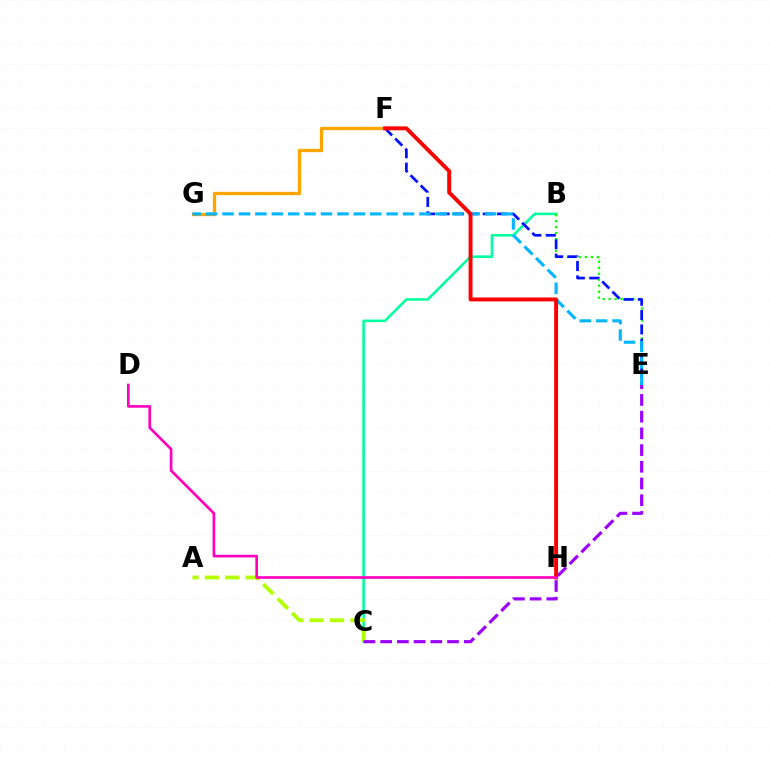{('B', 'C'): [{'color': '#00ff9d', 'line_style': 'solid', 'thickness': 1.86}], ('B', 'E'): [{'color': '#08ff00', 'line_style': 'dotted', 'thickness': 1.62}], ('E', 'F'): [{'color': '#0010ff', 'line_style': 'dashed', 'thickness': 1.95}], ('F', 'G'): [{'color': '#ffa500', 'line_style': 'solid', 'thickness': 2.39}], ('A', 'C'): [{'color': '#b3ff00', 'line_style': 'dashed', 'thickness': 2.77}], ('E', 'G'): [{'color': '#00b5ff', 'line_style': 'dashed', 'thickness': 2.23}], ('C', 'E'): [{'color': '#9b00ff', 'line_style': 'dashed', 'thickness': 2.27}], ('F', 'H'): [{'color': '#ff0000', 'line_style': 'solid', 'thickness': 2.81}], ('D', 'H'): [{'color': '#ff00bd', 'line_style': 'solid', 'thickness': 1.91}]}